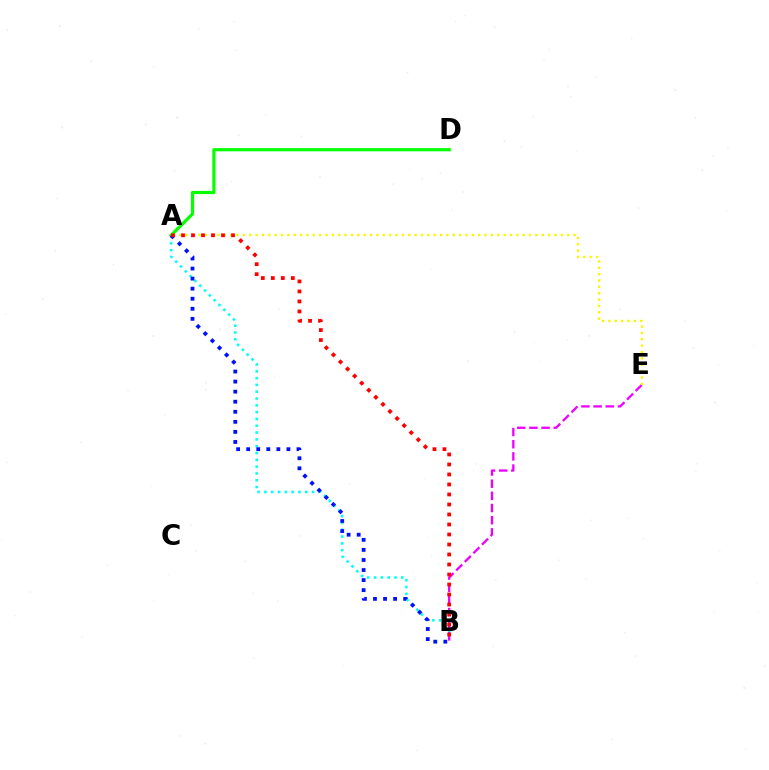{('A', 'B'): [{'color': '#00fff6', 'line_style': 'dotted', 'thickness': 1.85}, {'color': '#0010ff', 'line_style': 'dotted', 'thickness': 2.73}, {'color': '#ff0000', 'line_style': 'dotted', 'thickness': 2.72}], ('A', 'D'): [{'color': '#08ff00', 'line_style': 'solid', 'thickness': 2.31}], ('B', 'E'): [{'color': '#ee00ff', 'line_style': 'dashed', 'thickness': 1.65}], ('A', 'E'): [{'color': '#fcf500', 'line_style': 'dotted', 'thickness': 1.73}]}